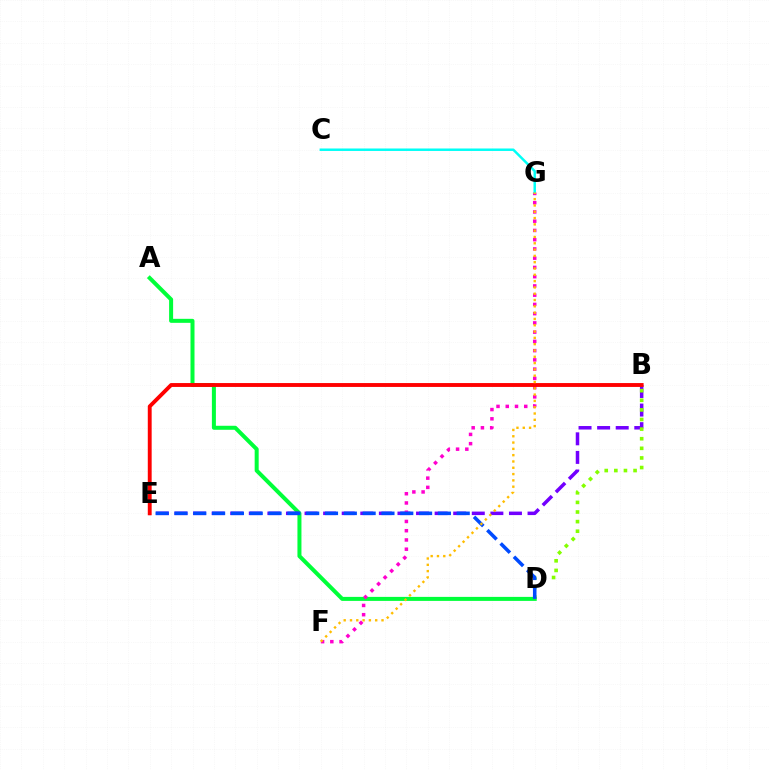{('A', 'D'): [{'color': '#00ff39', 'line_style': 'solid', 'thickness': 2.89}], ('B', 'E'): [{'color': '#7200ff', 'line_style': 'dashed', 'thickness': 2.52}, {'color': '#ff0000', 'line_style': 'solid', 'thickness': 2.79}], ('F', 'G'): [{'color': '#ff00cf', 'line_style': 'dotted', 'thickness': 2.51}, {'color': '#ffbd00', 'line_style': 'dotted', 'thickness': 1.71}], ('B', 'D'): [{'color': '#84ff00', 'line_style': 'dotted', 'thickness': 2.61}], ('C', 'G'): [{'color': '#00fff6', 'line_style': 'solid', 'thickness': 1.78}], ('D', 'E'): [{'color': '#004bff', 'line_style': 'dashed', 'thickness': 2.56}]}